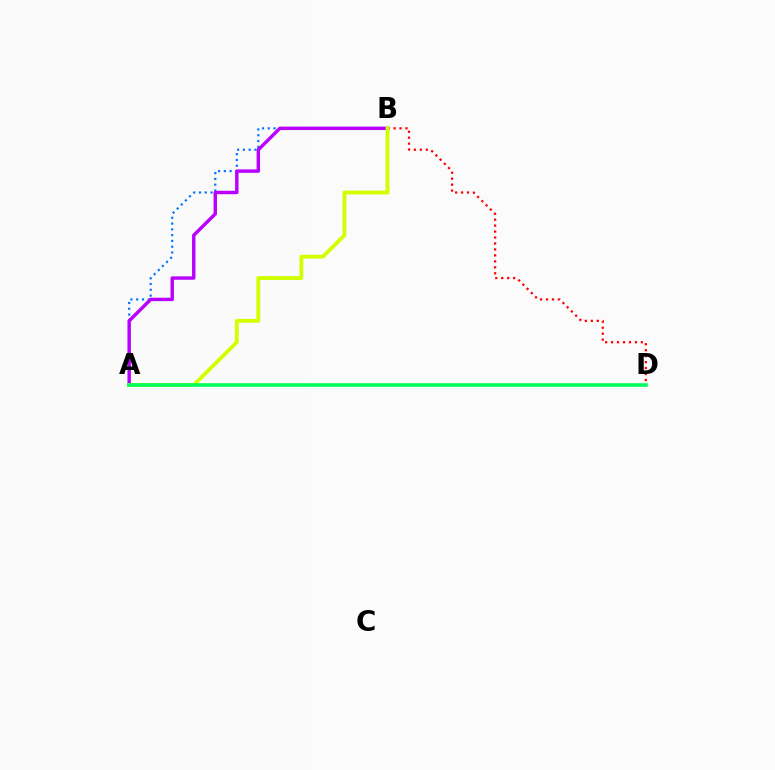{('A', 'B'): [{'color': '#0074ff', 'line_style': 'dotted', 'thickness': 1.57}, {'color': '#b900ff', 'line_style': 'solid', 'thickness': 2.46}, {'color': '#d1ff00', 'line_style': 'solid', 'thickness': 2.75}], ('B', 'D'): [{'color': '#ff0000', 'line_style': 'dotted', 'thickness': 1.62}], ('A', 'D'): [{'color': '#00ff5c', 'line_style': 'solid', 'thickness': 2.62}]}